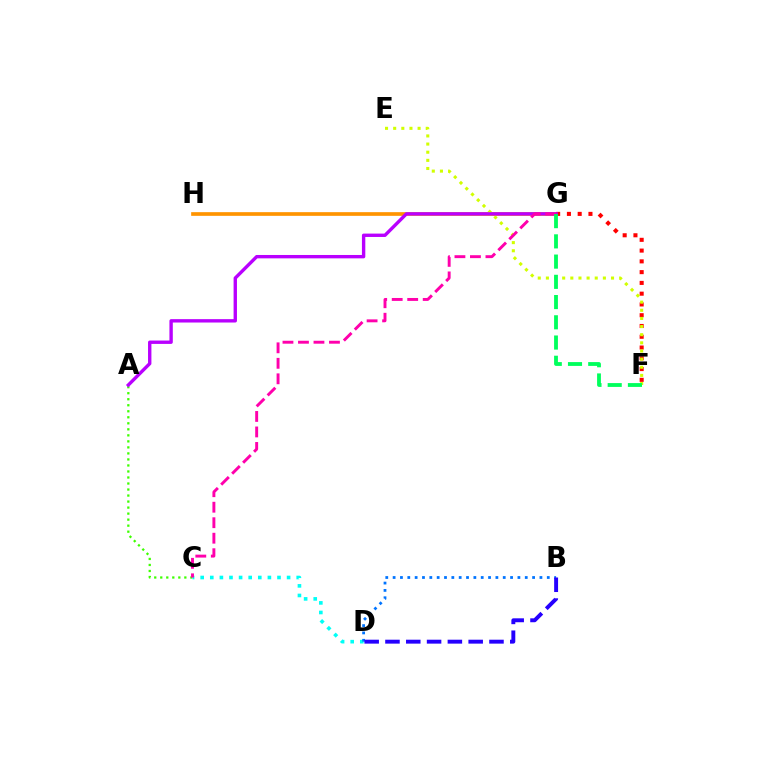{('A', 'C'): [{'color': '#3dff00', 'line_style': 'dotted', 'thickness': 1.64}], ('G', 'H'): [{'color': '#ff9400', 'line_style': 'solid', 'thickness': 2.65}], ('C', 'D'): [{'color': '#00fff6', 'line_style': 'dotted', 'thickness': 2.61}], ('B', 'D'): [{'color': '#0074ff', 'line_style': 'dotted', 'thickness': 1.99}, {'color': '#2500ff', 'line_style': 'dashed', 'thickness': 2.83}], ('F', 'G'): [{'color': '#ff0000', 'line_style': 'dotted', 'thickness': 2.93}, {'color': '#00ff5c', 'line_style': 'dashed', 'thickness': 2.75}], ('E', 'F'): [{'color': '#d1ff00', 'line_style': 'dotted', 'thickness': 2.21}], ('A', 'G'): [{'color': '#b900ff', 'line_style': 'solid', 'thickness': 2.43}], ('C', 'G'): [{'color': '#ff00ac', 'line_style': 'dashed', 'thickness': 2.11}]}